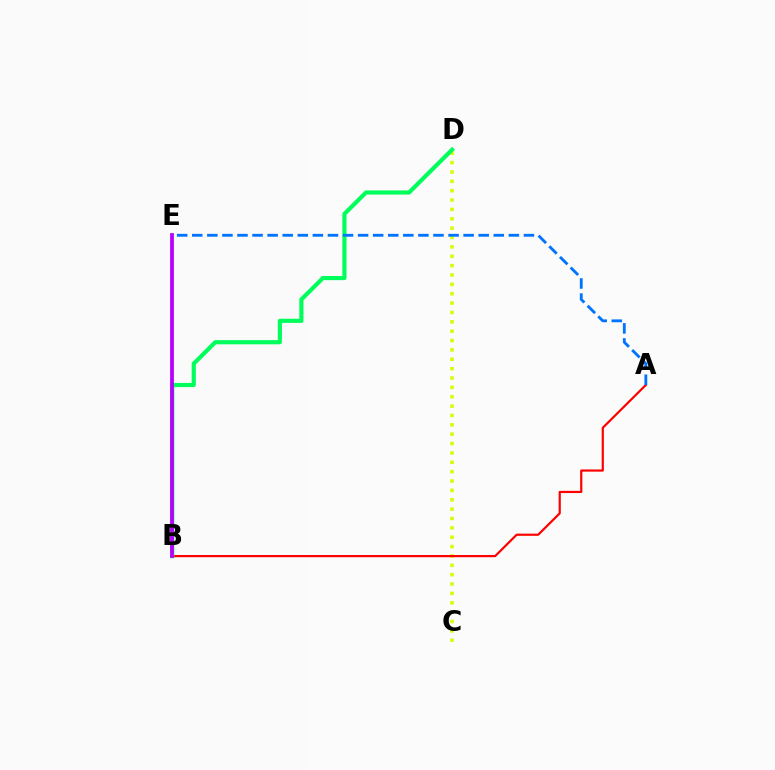{('C', 'D'): [{'color': '#d1ff00', 'line_style': 'dotted', 'thickness': 2.54}], ('A', 'B'): [{'color': '#ff0000', 'line_style': 'solid', 'thickness': 1.58}], ('B', 'D'): [{'color': '#00ff5c', 'line_style': 'solid', 'thickness': 2.99}], ('B', 'E'): [{'color': '#b900ff', 'line_style': 'solid', 'thickness': 2.72}], ('A', 'E'): [{'color': '#0074ff', 'line_style': 'dashed', 'thickness': 2.05}]}